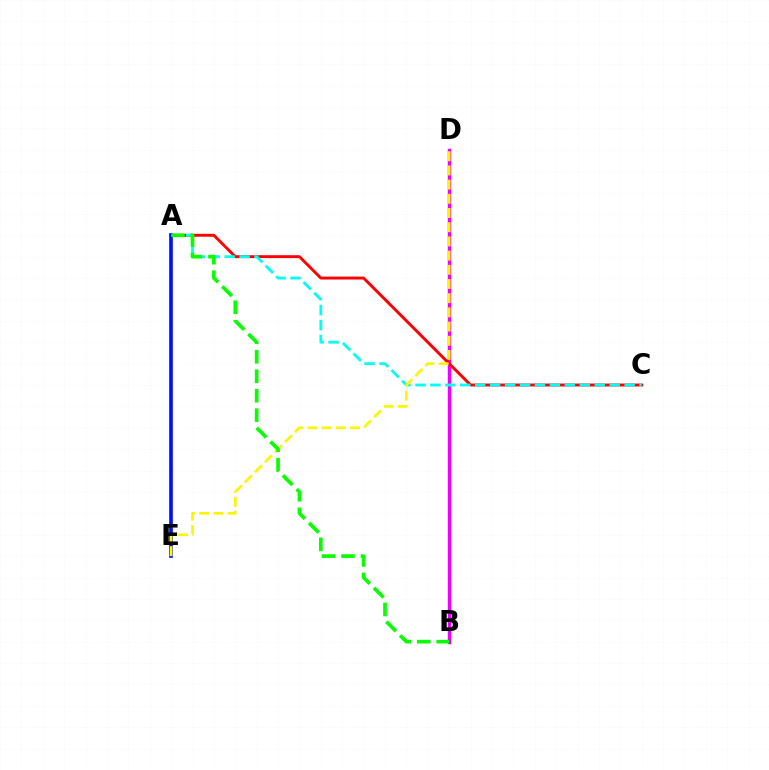{('B', 'D'): [{'color': '#ee00ff', 'line_style': 'solid', 'thickness': 2.47}], ('A', 'C'): [{'color': '#ff0000', 'line_style': 'solid', 'thickness': 2.1}, {'color': '#00fff6', 'line_style': 'dashed', 'thickness': 2.03}], ('A', 'E'): [{'color': '#0010ff', 'line_style': 'solid', 'thickness': 2.64}], ('D', 'E'): [{'color': '#fcf500', 'line_style': 'dashed', 'thickness': 1.93}], ('A', 'B'): [{'color': '#08ff00', 'line_style': 'dashed', 'thickness': 2.64}]}